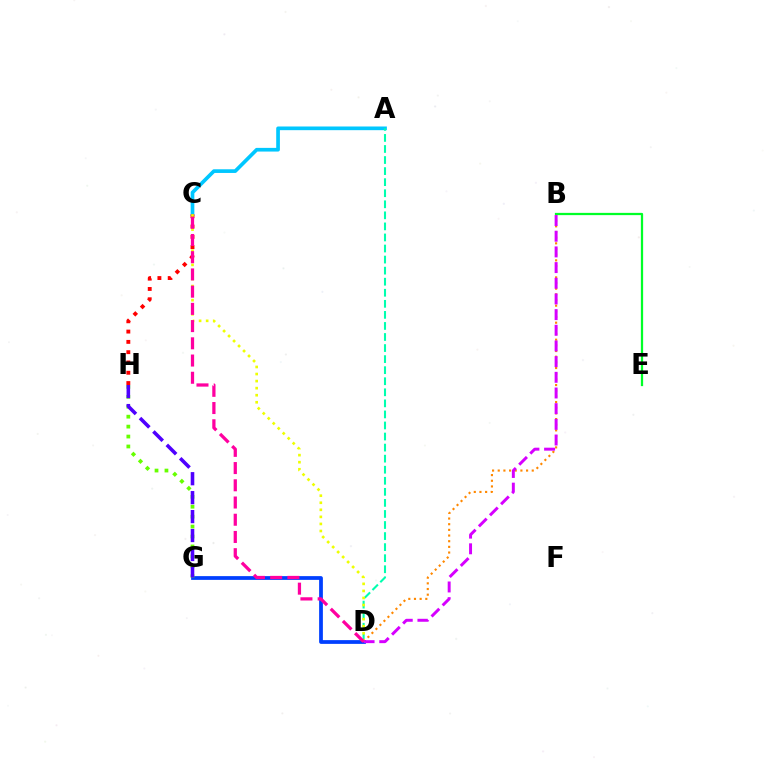{('B', 'D'): [{'color': '#ff8800', 'line_style': 'dotted', 'thickness': 1.54}, {'color': '#d600ff', 'line_style': 'dashed', 'thickness': 2.13}], ('D', 'G'): [{'color': '#003fff', 'line_style': 'solid', 'thickness': 2.71}], ('A', 'C'): [{'color': '#00c7ff', 'line_style': 'solid', 'thickness': 2.65}], ('C', 'H'): [{'color': '#ff0000', 'line_style': 'dotted', 'thickness': 2.8}], ('A', 'D'): [{'color': '#00ffaf', 'line_style': 'dashed', 'thickness': 1.5}], ('B', 'E'): [{'color': '#00ff27', 'line_style': 'solid', 'thickness': 1.63}], ('C', 'D'): [{'color': '#eeff00', 'line_style': 'dotted', 'thickness': 1.92}, {'color': '#ff00a0', 'line_style': 'dashed', 'thickness': 2.34}], ('G', 'H'): [{'color': '#66ff00', 'line_style': 'dotted', 'thickness': 2.7}, {'color': '#4f00ff', 'line_style': 'dashed', 'thickness': 2.57}]}